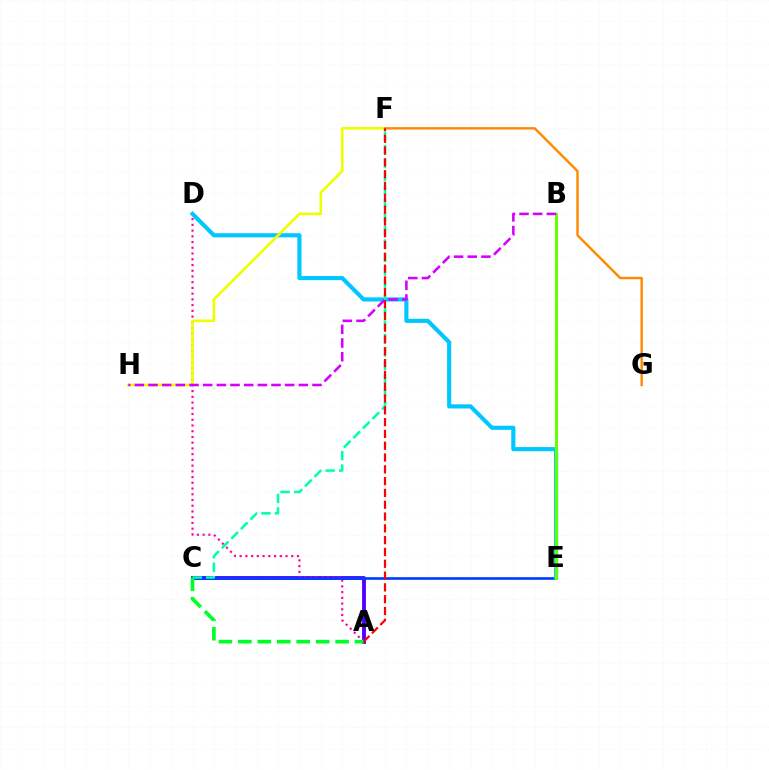{('A', 'C'): [{'color': '#4f00ff', 'line_style': 'solid', 'thickness': 2.77}, {'color': '#00ff27', 'line_style': 'dashed', 'thickness': 2.64}], ('A', 'D'): [{'color': '#ff00a0', 'line_style': 'dotted', 'thickness': 1.56}], ('C', 'E'): [{'color': '#003fff', 'line_style': 'solid', 'thickness': 1.93}], ('D', 'E'): [{'color': '#00c7ff', 'line_style': 'solid', 'thickness': 2.98}], ('B', 'E'): [{'color': '#66ff00', 'line_style': 'solid', 'thickness': 2.13}], ('F', 'H'): [{'color': '#eeff00', 'line_style': 'solid', 'thickness': 1.9}], ('C', 'F'): [{'color': '#00ffaf', 'line_style': 'dashed', 'thickness': 1.83}], ('F', 'G'): [{'color': '#ff8800', 'line_style': 'solid', 'thickness': 1.73}], ('A', 'F'): [{'color': '#ff0000', 'line_style': 'dashed', 'thickness': 1.6}], ('B', 'H'): [{'color': '#d600ff', 'line_style': 'dashed', 'thickness': 1.86}]}